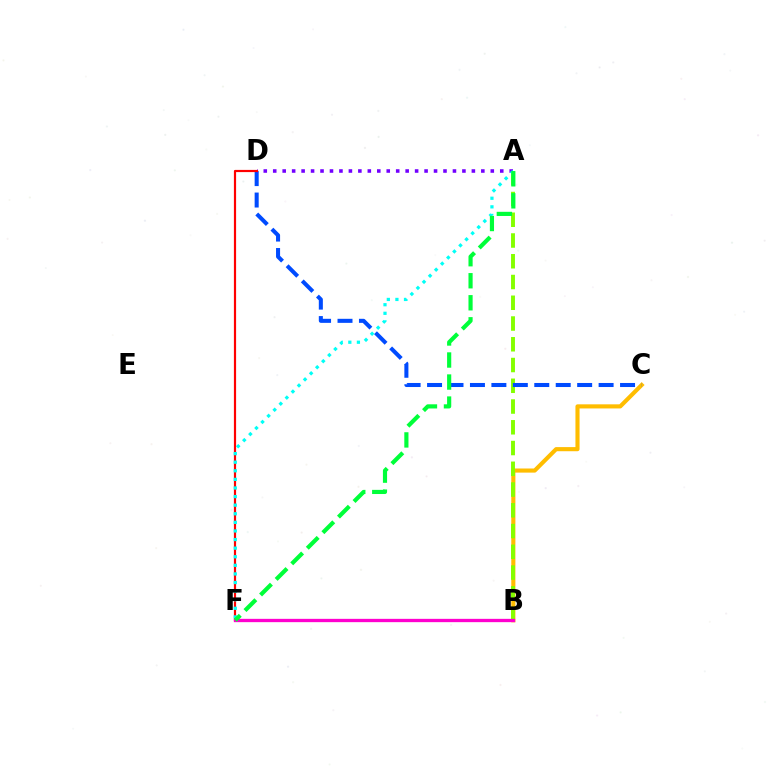{('B', 'C'): [{'color': '#ffbd00', 'line_style': 'solid', 'thickness': 2.97}], ('A', 'B'): [{'color': '#84ff00', 'line_style': 'dashed', 'thickness': 2.82}], ('C', 'D'): [{'color': '#004bff', 'line_style': 'dashed', 'thickness': 2.91}], ('A', 'D'): [{'color': '#7200ff', 'line_style': 'dotted', 'thickness': 2.57}], ('D', 'F'): [{'color': '#ff0000', 'line_style': 'solid', 'thickness': 1.58}], ('B', 'F'): [{'color': '#ff00cf', 'line_style': 'solid', 'thickness': 2.38}], ('A', 'F'): [{'color': '#00fff6', 'line_style': 'dotted', 'thickness': 2.33}, {'color': '#00ff39', 'line_style': 'dashed', 'thickness': 2.99}]}